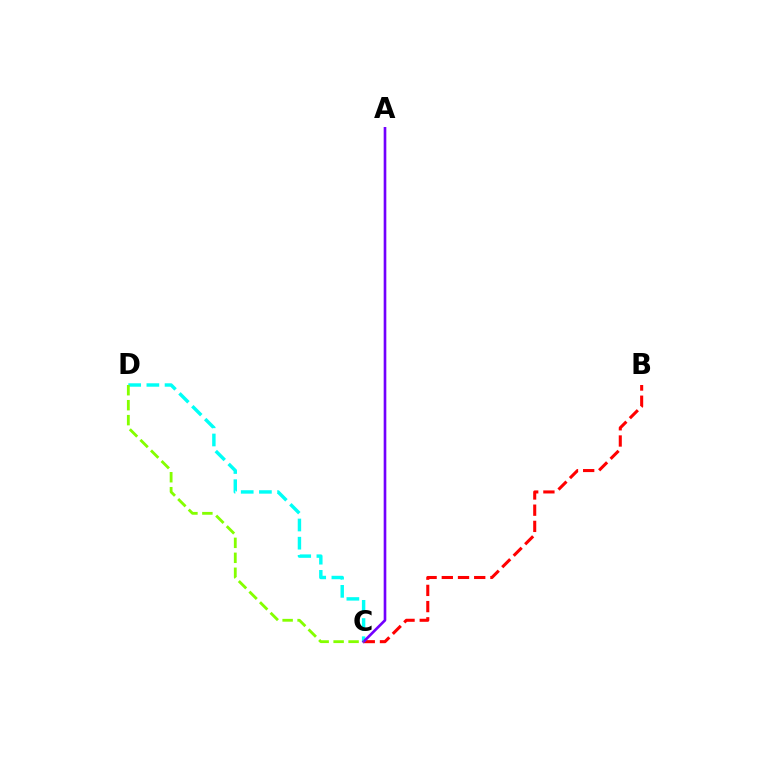{('B', 'C'): [{'color': '#ff0000', 'line_style': 'dashed', 'thickness': 2.2}], ('C', 'D'): [{'color': '#00fff6', 'line_style': 'dashed', 'thickness': 2.47}, {'color': '#84ff00', 'line_style': 'dashed', 'thickness': 2.03}], ('A', 'C'): [{'color': '#7200ff', 'line_style': 'solid', 'thickness': 1.91}]}